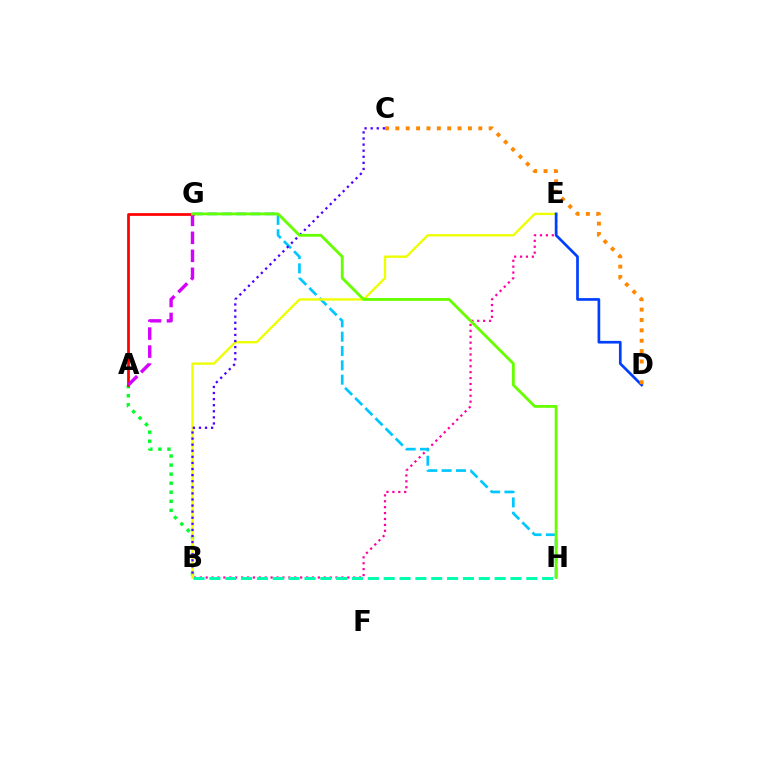{('A', 'B'): [{'color': '#00ff27', 'line_style': 'dotted', 'thickness': 2.46}], ('B', 'E'): [{'color': '#ff00a0', 'line_style': 'dotted', 'thickness': 1.6}, {'color': '#eeff00', 'line_style': 'solid', 'thickness': 1.7}], ('G', 'H'): [{'color': '#00c7ff', 'line_style': 'dashed', 'thickness': 1.95}, {'color': '#66ff00', 'line_style': 'solid', 'thickness': 2.04}], ('A', 'G'): [{'color': '#ff0000', 'line_style': 'solid', 'thickness': 1.97}, {'color': '#d600ff', 'line_style': 'dashed', 'thickness': 2.45}], ('D', 'E'): [{'color': '#003fff', 'line_style': 'solid', 'thickness': 1.94}], ('C', 'D'): [{'color': '#ff8800', 'line_style': 'dotted', 'thickness': 2.82}], ('B', 'C'): [{'color': '#4f00ff', 'line_style': 'dotted', 'thickness': 1.65}], ('B', 'H'): [{'color': '#00ffaf', 'line_style': 'dashed', 'thickness': 2.15}]}